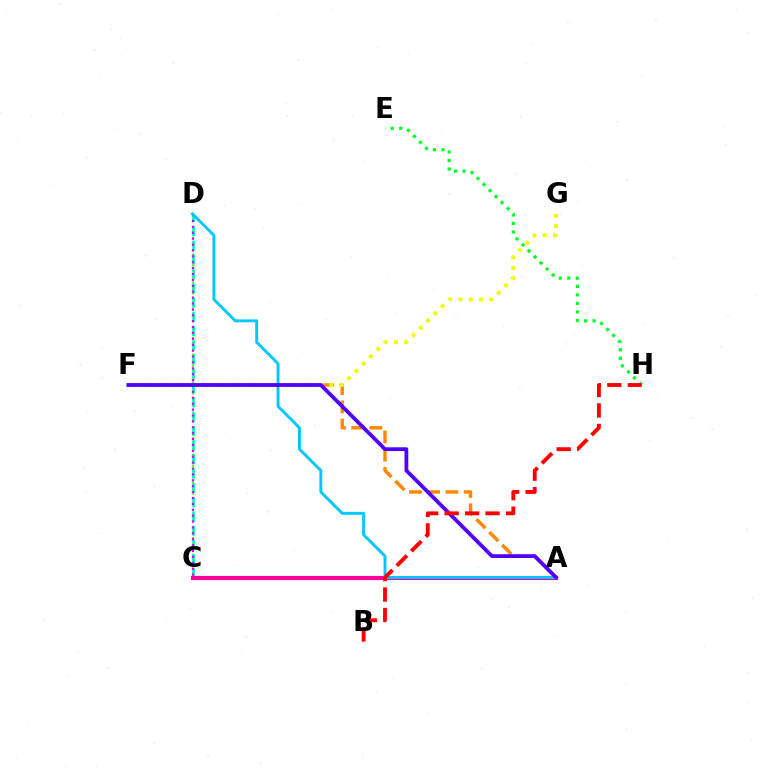{('C', 'D'): [{'color': '#66ff00', 'line_style': 'dotted', 'thickness': 1.51}, {'color': '#00ffaf', 'line_style': 'dashed', 'thickness': 1.94}, {'color': '#d600ff', 'line_style': 'dotted', 'thickness': 1.6}], ('A', 'F'): [{'color': '#ff8800', 'line_style': 'dashed', 'thickness': 2.48}, {'color': '#4f00ff', 'line_style': 'solid', 'thickness': 2.72}], ('F', 'G'): [{'color': '#eeff00', 'line_style': 'dotted', 'thickness': 2.79}], ('A', 'C'): [{'color': '#003fff', 'line_style': 'dashed', 'thickness': 2.11}, {'color': '#ff00a0', 'line_style': 'solid', 'thickness': 2.97}], ('E', 'H'): [{'color': '#00ff27', 'line_style': 'dotted', 'thickness': 2.31}], ('A', 'D'): [{'color': '#00c7ff', 'line_style': 'solid', 'thickness': 2.1}], ('B', 'H'): [{'color': '#ff0000', 'line_style': 'dashed', 'thickness': 2.78}]}